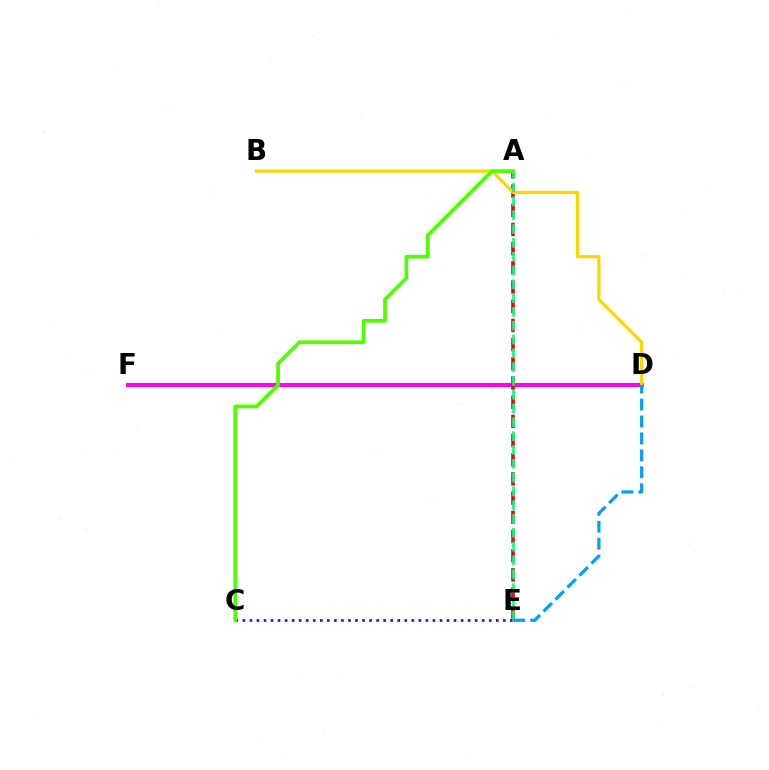{('D', 'F'): [{'color': '#ff00ed', 'line_style': 'solid', 'thickness': 2.93}], ('C', 'E'): [{'color': '#3700ff', 'line_style': 'dotted', 'thickness': 1.91}], ('A', 'E'): [{'color': '#ff0000', 'line_style': 'dashed', 'thickness': 2.61}, {'color': '#00ff86', 'line_style': 'dashed', 'thickness': 1.88}], ('B', 'D'): [{'color': '#ffd500', 'line_style': 'solid', 'thickness': 2.32}], ('A', 'C'): [{'color': '#4fff00', 'line_style': 'solid', 'thickness': 2.66}], ('D', 'E'): [{'color': '#009eff', 'line_style': 'dashed', 'thickness': 2.3}]}